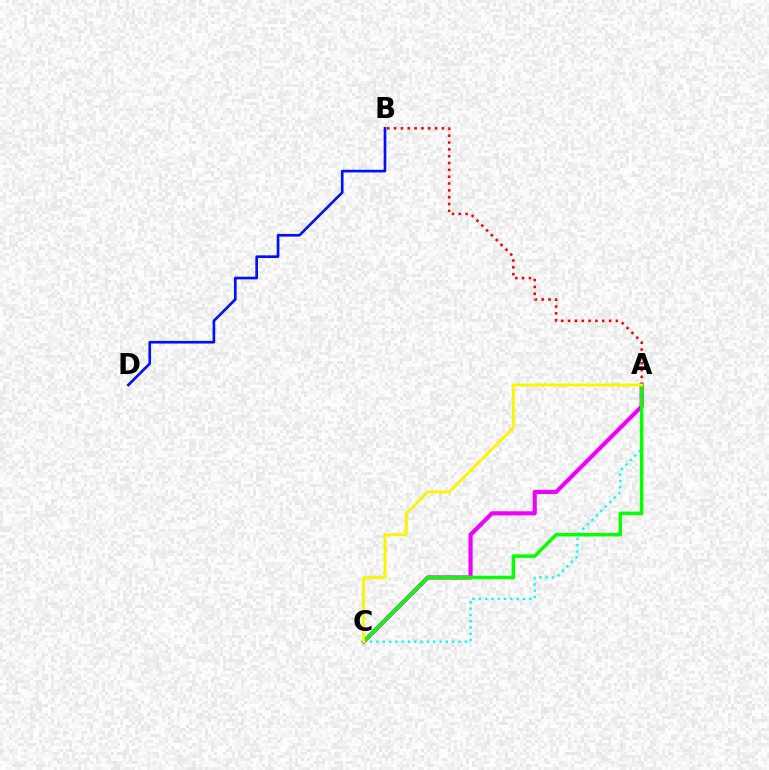{('A', 'C'): [{'color': '#ee00ff', 'line_style': 'solid', 'thickness': 2.97}, {'color': '#00fff6', 'line_style': 'dotted', 'thickness': 1.71}, {'color': '#08ff00', 'line_style': 'solid', 'thickness': 2.51}, {'color': '#fcf500', 'line_style': 'solid', 'thickness': 2.04}], ('B', 'D'): [{'color': '#0010ff', 'line_style': 'solid', 'thickness': 1.91}], ('A', 'B'): [{'color': '#ff0000', 'line_style': 'dotted', 'thickness': 1.86}]}